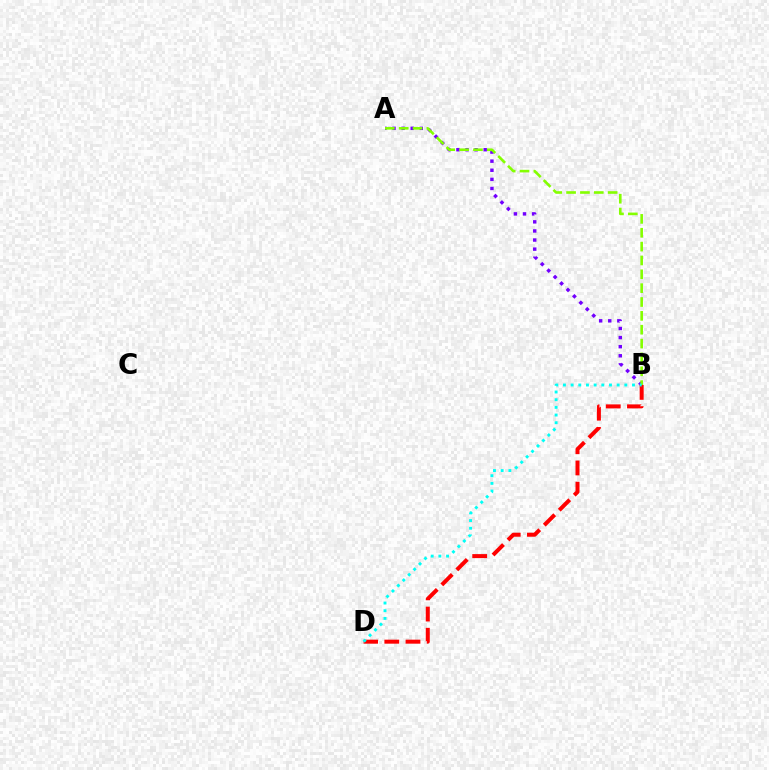{('A', 'B'): [{'color': '#7200ff', 'line_style': 'dotted', 'thickness': 2.47}, {'color': '#84ff00', 'line_style': 'dashed', 'thickness': 1.88}], ('B', 'D'): [{'color': '#ff0000', 'line_style': 'dashed', 'thickness': 2.88}, {'color': '#00fff6', 'line_style': 'dotted', 'thickness': 2.08}]}